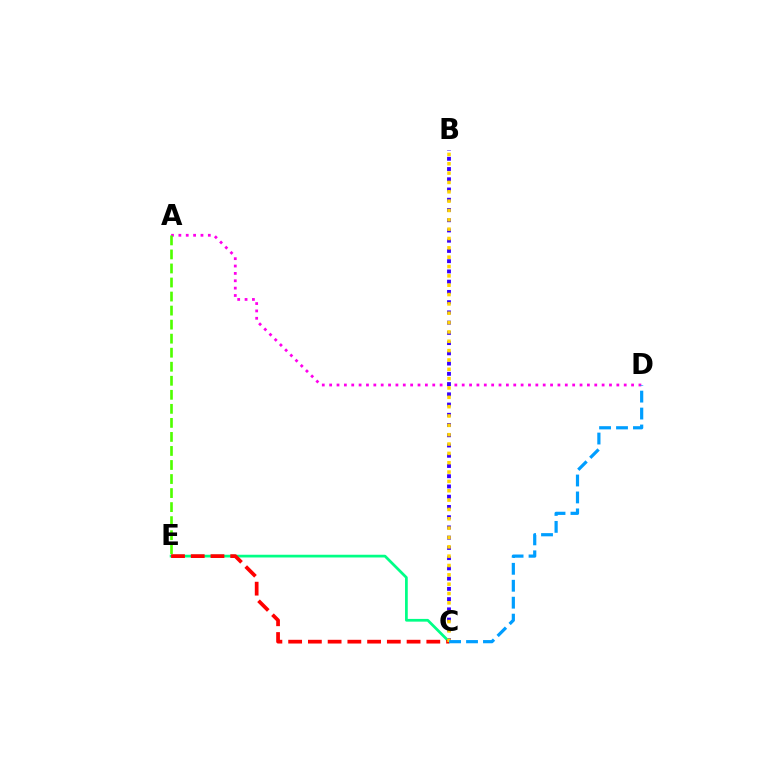{('A', 'D'): [{'color': '#ff00ed', 'line_style': 'dotted', 'thickness': 2.0}], ('B', 'C'): [{'color': '#3700ff', 'line_style': 'dotted', 'thickness': 2.78}, {'color': '#ffd500', 'line_style': 'dotted', 'thickness': 2.54}], ('C', 'E'): [{'color': '#00ff86', 'line_style': 'solid', 'thickness': 1.97}, {'color': '#ff0000', 'line_style': 'dashed', 'thickness': 2.68}], ('A', 'E'): [{'color': '#4fff00', 'line_style': 'dashed', 'thickness': 1.91}], ('C', 'D'): [{'color': '#009eff', 'line_style': 'dashed', 'thickness': 2.3}]}